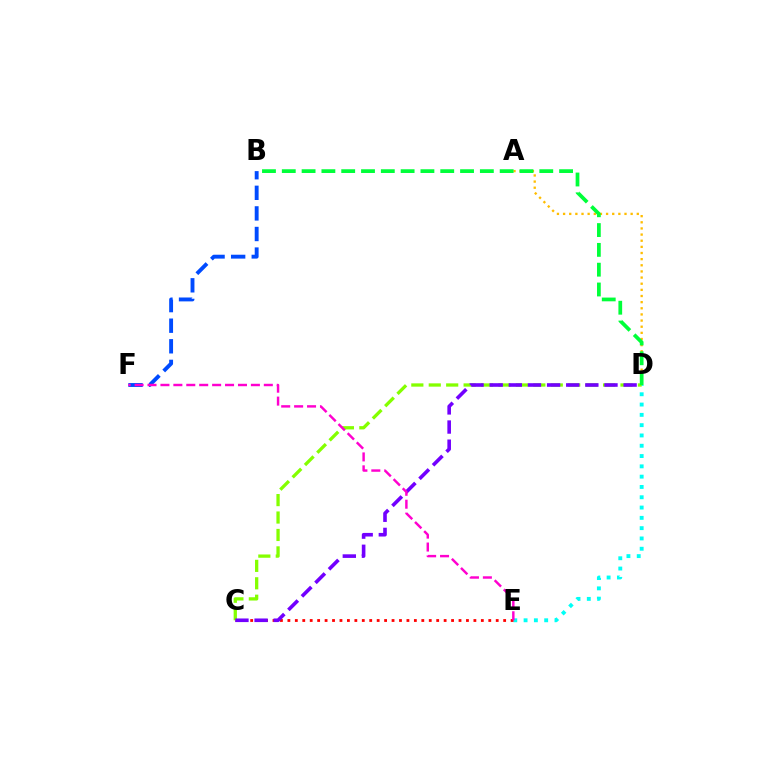{('A', 'D'): [{'color': '#ffbd00', 'line_style': 'dotted', 'thickness': 1.67}], ('D', 'E'): [{'color': '#00fff6', 'line_style': 'dotted', 'thickness': 2.8}], ('B', 'F'): [{'color': '#004bff', 'line_style': 'dashed', 'thickness': 2.8}], ('C', 'E'): [{'color': '#ff0000', 'line_style': 'dotted', 'thickness': 2.02}], ('C', 'D'): [{'color': '#84ff00', 'line_style': 'dashed', 'thickness': 2.37}, {'color': '#7200ff', 'line_style': 'dashed', 'thickness': 2.6}], ('B', 'D'): [{'color': '#00ff39', 'line_style': 'dashed', 'thickness': 2.69}], ('E', 'F'): [{'color': '#ff00cf', 'line_style': 'dashed', 'thickness': 1.76}]}